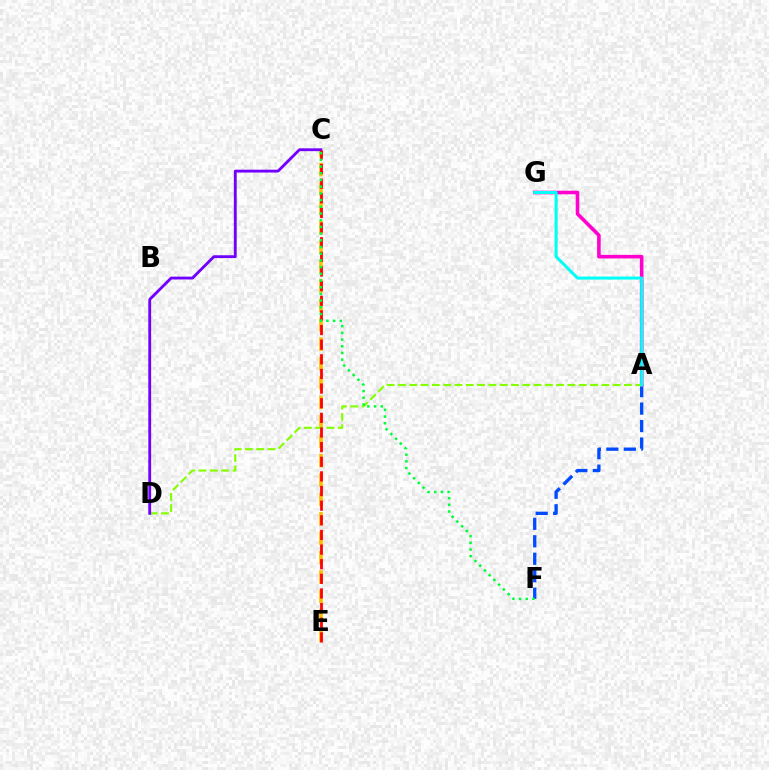{('C', 'E'): [{'color': '#ffbd00', 'line_style': 'dashed', 'thickness': 2.64}, {'color': '#ff0000', 'line_style': 'dashed', 'thickness': 1.99}], ('A', 'F'): [{'color': '#004bff', 'line_style': 'dashed', 'thickness': 2.37}], ('A', 'G'): [{'color': '#ff00cf', 'line_style': 'solid', 'thickness': 2.58}, {'color': '#00fff6', 'line_style': 'solid', 'thickness': 2.18}], ('A', 'D'): [{'color': '#84ff00', 'line_style': 'dashed', 'thickness': 1.54}], ('C', 'D'): [{'color': '#7200ff', 'line_style': 'solid', 'thickness': 2.05}], ('C', 'F'): [{'color': '#00ff39', 'line_style': 'dotted', 'thickness': 1.82}]}